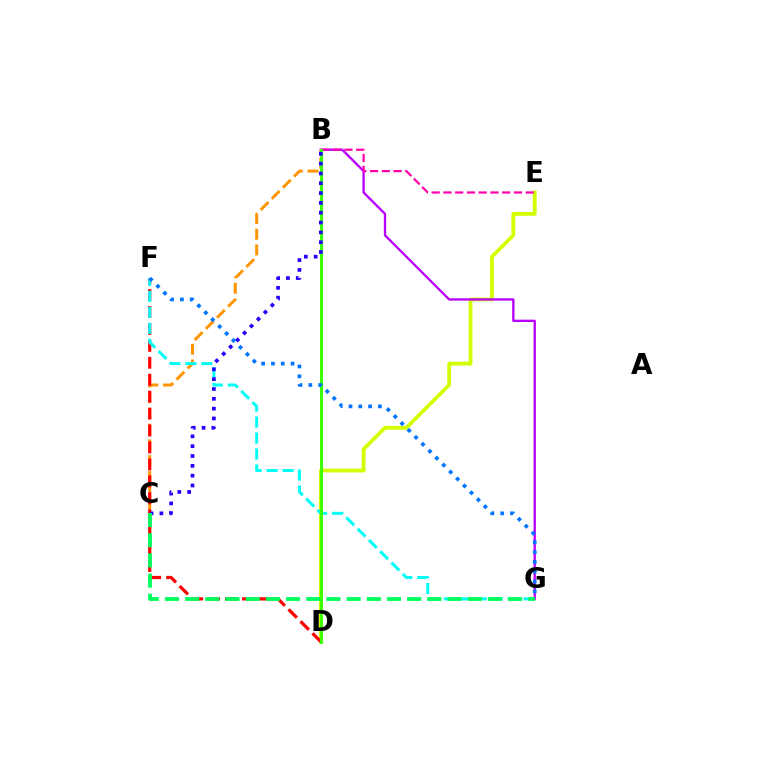{('D', 'E'): [{'color': '#d1ff00', 'line_style': 'solid', 'thickness': 2.74}], ('B', 'C'): [{'color': '#ff9400', 'line_style': 'dashed', 'thickness': 2.14}, {'color': '#2500ff', 'line_style': 'dotted', 'thickness': 2.67}], ('D', 'F'): [{'color': '#ff0000', 'line_style': 'dashed', 'thickness': 2.3}], ('F', 'G'): [{'color': '#00fff6', 'line_style': 'dashed', 'thickness': 2.17}, {'color': '#0074ff', 'line_style': 'dotted', 'thickness': 2.66}], ('B', 'G'): [{'color': '#b900ff', 'line_style': 'solid', 'thickness': 1.68}], ('B', 'E'): [{'color': '#ff00ac', 'line_style': 'dashed', 'thickness': 1.6}], ('B', 'D'): [{'color': '#3dff00', 'line_style': 'solid', 'thickness': 2.21}], ('C', 'G'): [{'color': '#00ff5c', 'line_style': 'dashed', 'thickness': 2.74}]}